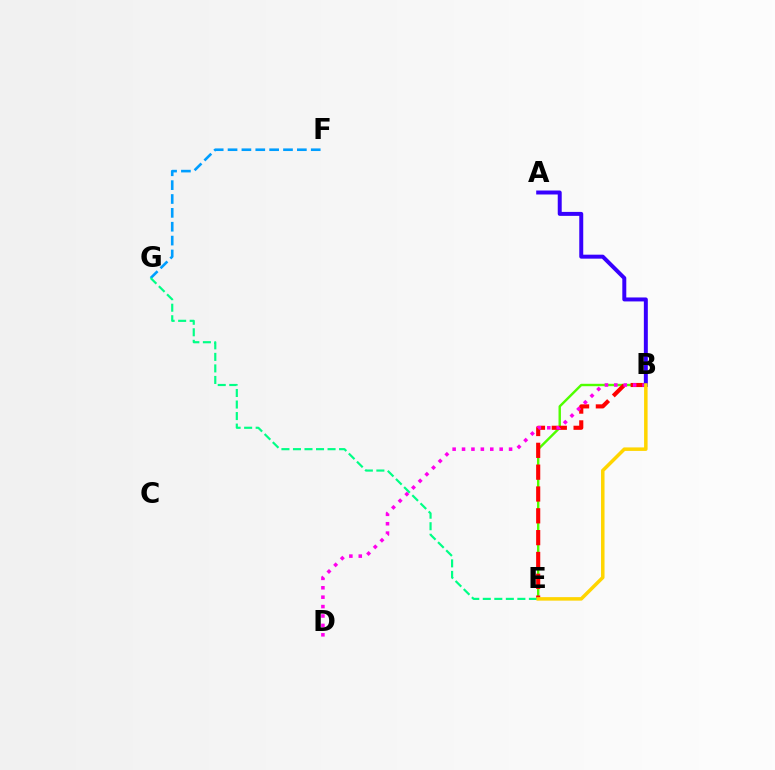{('B', 'E'): [{'color': '#4fff00', 'line_style': 'solid', 'thickness': 1.74}, {'color': '#ff0000', 'line_style': 'dashed', 'thickness': 2.97}, {'color': '#ffd500', 'line_style': 'solid', 'thickness': 2.52}], ('F', 'G'): [{'color': '#009eff', 'line_style': 'dashed', 'thickness': 1.88}], ('E', 'G'): [{'color': '#00ff86', 'line_style': 'dashed', 'thickness': 1.57}], ('B', 'D'): [{'color': '#ff00ed', 'line_style': 'dotted', 'thickness': 2.56}], ('A', 'B'): [{'color': '#3700ff', 'line_style': 'solid', 'thickness': 2.86}]}